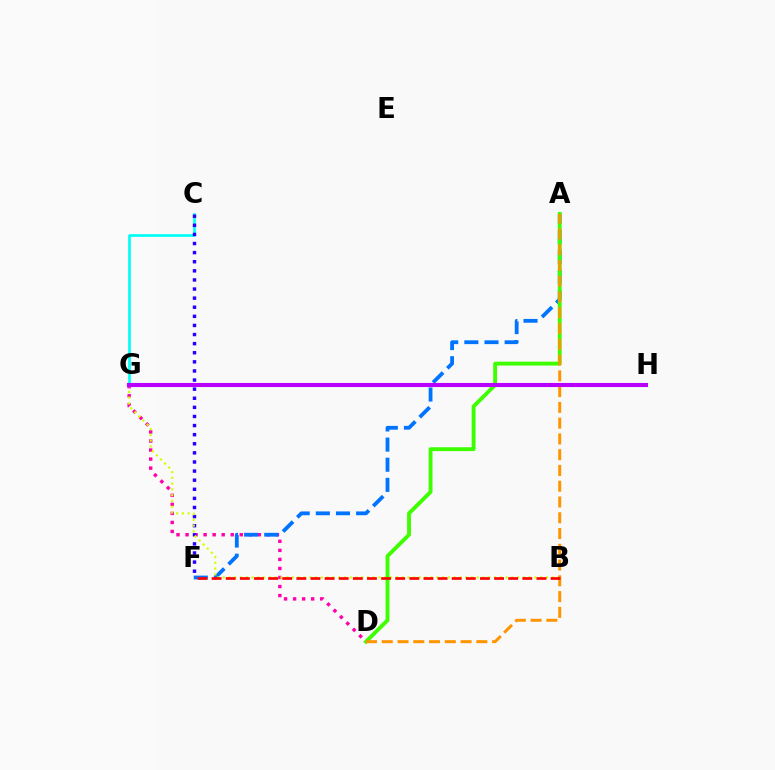{('C', 'G'): [{'color': '#00fff6', 'line_style': 'solid', 'thickness': 1.94}], ('D', 'G'): [{'color': '#ff00ac', 'line_style': 'dotted', 'thickness': 2.46}], ('A', 'F'): [{'color': '#0074ff', 'line_style': 'dashed', 'thickness': 2.74}], ('C', 'F'): [{'color': '#2500ff', 'line_style': 'dotted', 'thickness': 2.47}], ('B', 'G'): [{'color': '#d1ff00', 'line_style': 'dotted', 'thickness': 1.57}], ('A', 'D'): [{'color': '#3dff00', 'line_style': 'solid', 'thickness': 2.78}, {'color': '#ff9400', 'line_style': 'dashed', 'thickness': 2.14}], ('B', 'F'): [{'color': '#ff0000', 'line_style': 'dashed', 'thickness': 1.92}], ('G', 'H'): [{'color': '#00ff5c', 'line_style': 'solid', 'thickness': 2.79}, {'color': '#b900ff', 'line_style': 'solid', 'thickness': 2.95}]}